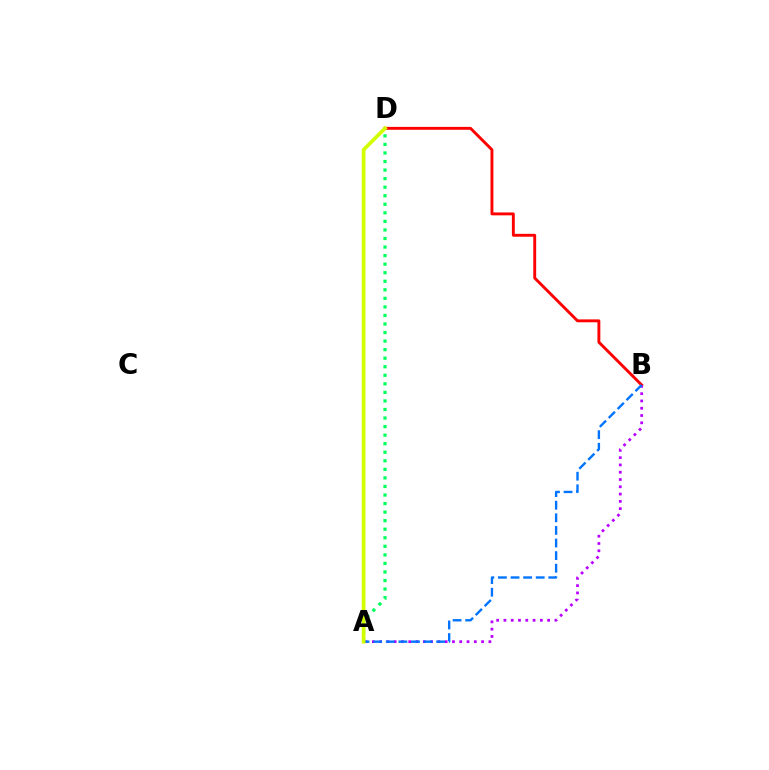{('B', 'D'): [{'color': '#ff0000', 'line_style': 'solid', 'thickness': 2.08}], ('A', 'B'): [{'color': '#b900ff', 'line_style': 'dotted', 'thickness': 1.98}, {'color': '#0074ff', 'line_style': 'dashed', 'thickness': 1.71}], ('A', 'D'): [{'color': '#00ff5c', 'line_style': 'dotted', 'thickness': 2.32}, {'color': '#d1ff00', 'line_style': 'solid', 'thickness': 2.66}]}